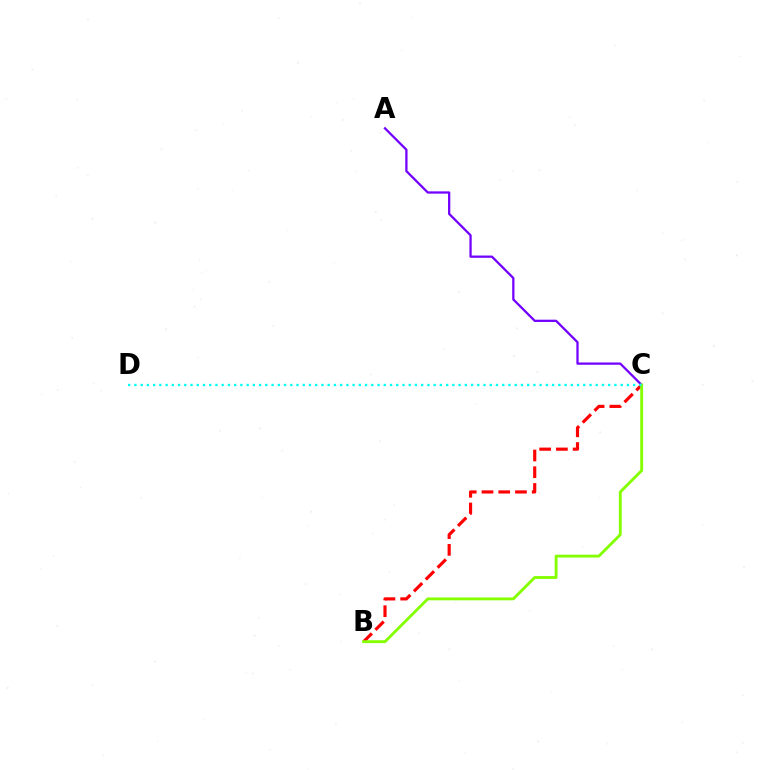{('A', 'C'): [{'color': '#7200ff', 'line_style': 'solid', 'thickness': 1.63}], ('B', 'C'): [{'color': '#ff0000', 'line_style': 'dashed', 'thickness': 2.27}, {'color': '#84ff00', 'line_style': 'solid', 'thickness': 2.05}], ('C', 'D'): [{'color': '#00fff6', 'line_style': 'dotted', 'thickness': 1.69}]}